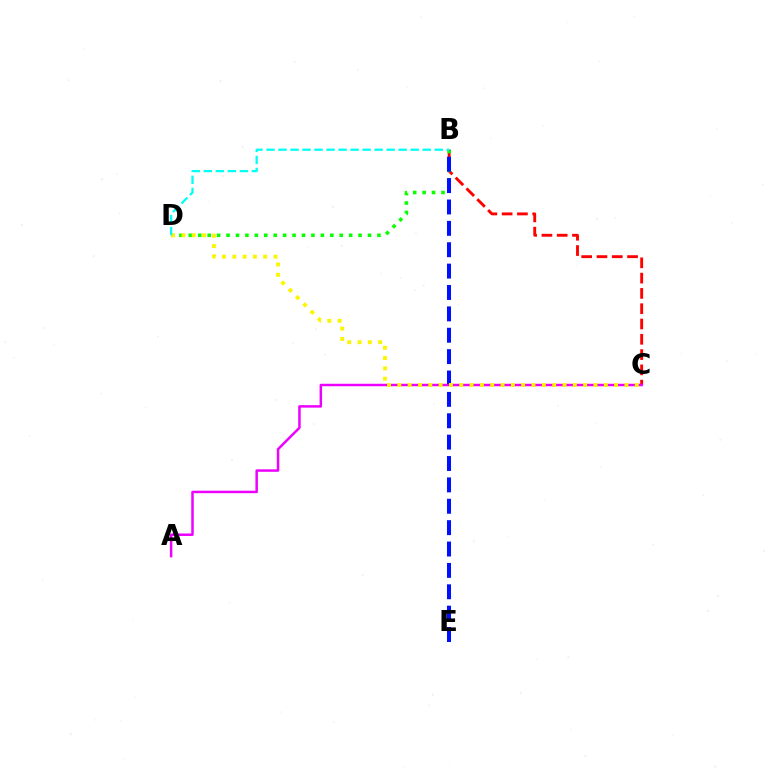{('B', 'C'): [{'color': '#ff0000', 'line_style': 'dashed', 'thickness': 2.08}], ('B', 'D'): [{'color': '#08ff00', 'line_style': 'dotted', 'thickness': 2.56}, {'color': '#00fff6', 'line_style': 'dashed', 'thickness': 1.63}], ('B', 'E'): [{'color': '#0010ff', 'line_style': 'dashed', 'thickness': 2.9}], ('A', 'C'): [{'color': '#ee00ff', 'line_style': 'solid', 'thickness': 1.79}], ('C', 'D'): [{'color': '#fcf500', 'line_style': 'dotted', 'thickness': 2.8}]}